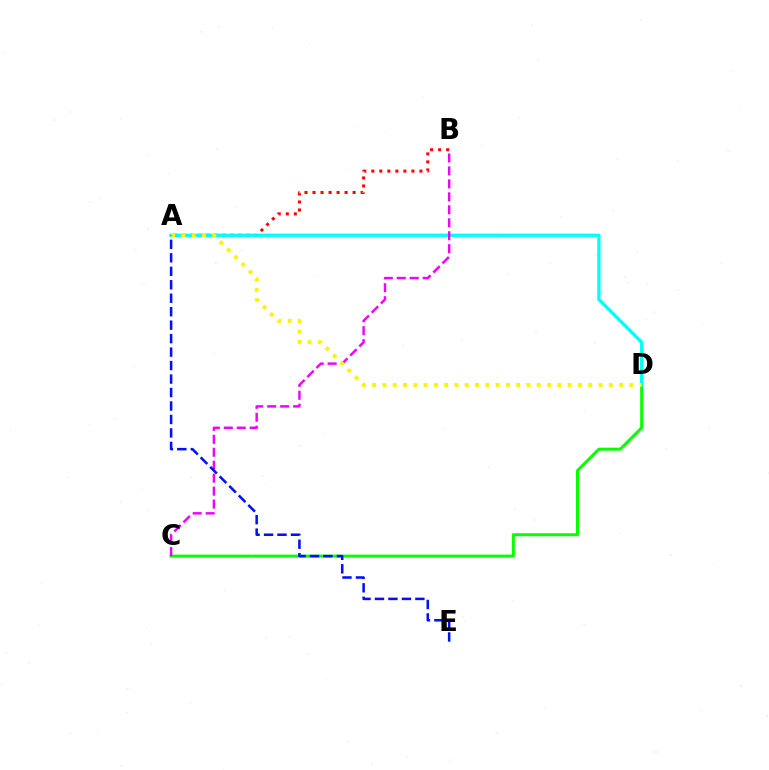{('C', 'D'): [{'color': '#08ff00', 'line_style': 'solid', 'thickness': 2.15}], ('A', 'B'): [{'color': '#ff0000', 'line_style': 'dotted', 'thickness': 2.18}], ('A', 'D'): [{'color': '#00fff6', 'line_style': 'solid', 'thickness': 2.36}, {'color': '#fcf500', 'line_style': 'dotted', 'thickness': 2.8}], ('B', 'C'): [{'color': '#ee00ff', 'line_style': 'dashed', 'thickness': 1.76}], ('A', 'E'): [{'color': '#0010ff', 'line_style': 'dashed', 'thickness': 1.83}]}